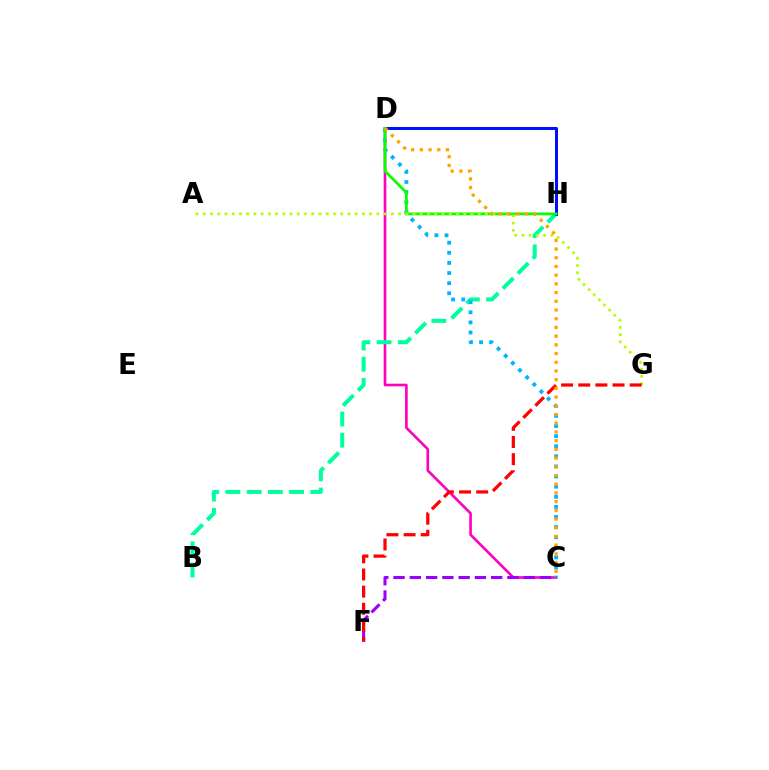{('C', 'D'): [{'color': '#ff00bd', 'line_style': 'solid', 'thickness': 1.9}, {'color': '#00b5ff', 'line_style': 'dotted', 'thickness': 2.75}, {'color': '#ffa500', 'line_style': 'dotted', 'thickness': 2.37}], ('B', 'H'): [{'color': '#00ff9d', 'line_style': 'dashed', 'thickness': 2.88}], ('D', 'H'): [{'color': '#0010ff', 'line_style': 'solid', 'thickness': 2.17}, {'color': '#08ff00', 'line_style': 'solid', 'thickness': 2.0}], ('C', 'F'): [{'color': '#9b00ff', 'line_style': 'dashed', 'thickness': 2.21}], ('A', 'G'): [{'color': '#b3ff00', 'line_style': 'dotted', 'thickness': 1.97}], ('F', 'G'): [{'color': '#ff0000', 'line_style': 'dashed', 'thickness': 2.33}]}